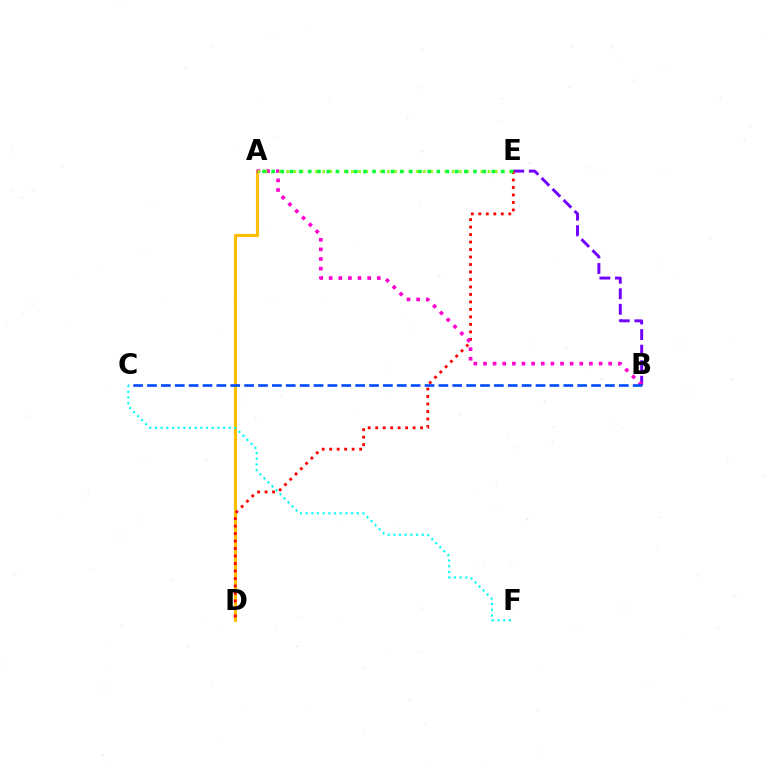{('B', 'E'): [{'color': '#7200ff', 'line_style': 'dashed', 'thickness': 2.11}], ('A', 'D'): [{'color': '#ffbd00', 'line_style': 'solid', 'thickness': 2.24}], ('D', 'E'): [{'color': '#ff0000', 'line_style': 'dotted', 'thickness': 2.03}], ('A', 'B'): [{'color': '#ff00cf', 'line_style': 'dotted', 'thickness': 2.62}], ('B', 'C'): [{'color': '#004bff', 'line_style': 'dashed', 'thickness': 1.89}], ('C', 'F'): [{'color': '#00fff6', 'line_style': 'dotted', 'thickness': 1.54}], ('A', 'E'): [{'color': '#84ff00', 'line_style': 'dotted', 'thickness': 1.95}, {'color': '#00ff39', 'line_style': 'dotted', 'thickness': 2.49}]}